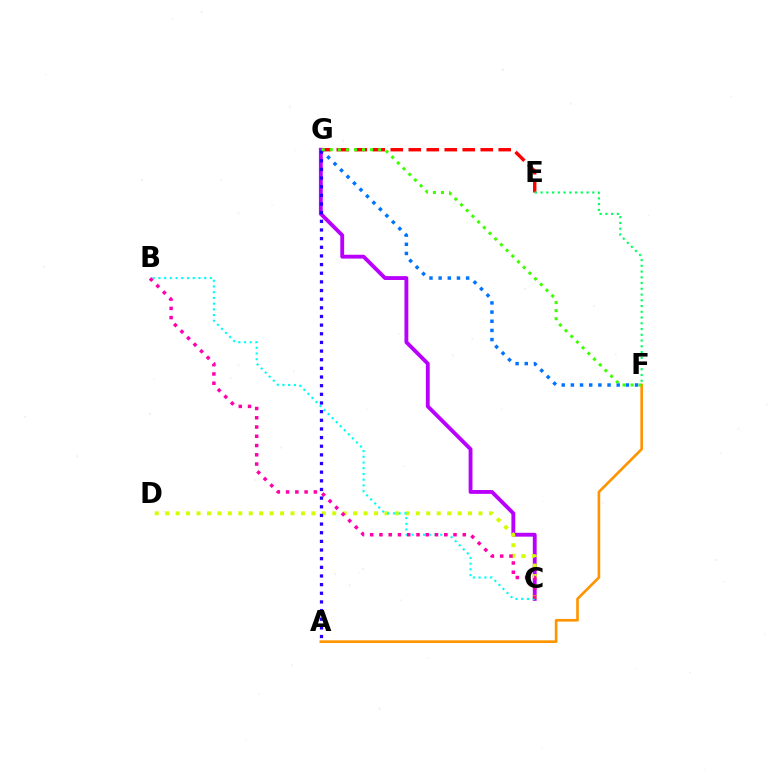{('A', 'F'): [{'color': '#ff9400', 'line_style': 'solid', 'thickness': 1.91}], ('E', 'G'): [{'color': '#ff0000', 'line_style': 'dashed', 'thickness': 2.44}], ('C', 'G'): [{'color': '#b900ff', 'line_style': 'solid', 'thickness': 2.77}], ('C', 'D'): [{'color': '#d1ff00', 'line_style': 'dotted', 'thickness': 2.84}], ('E', 'F'): [{'color': '#00ff5c', 'line_style': 'dotted', 'thickness': 1.56}], ('B', 'C'): [{'color': '#00fff6', 'line_style': 'dotted', 'thickness': 1.55}, {'color': '#ff00ac', 'line_style': 'dotted', 'thickness': 2.52}], ('F', 'G'): [{'color': '#0074ff', 'line_style': 'dotted', 'thickness': 2.49}, {'color': '#3dff00', 'line_style': 'dotted', 'thickness': 2.19}], ('A', 'G'): [{'color': '#2500ff', 'line_style': 'dotted', 'thickness': 2.35}]}